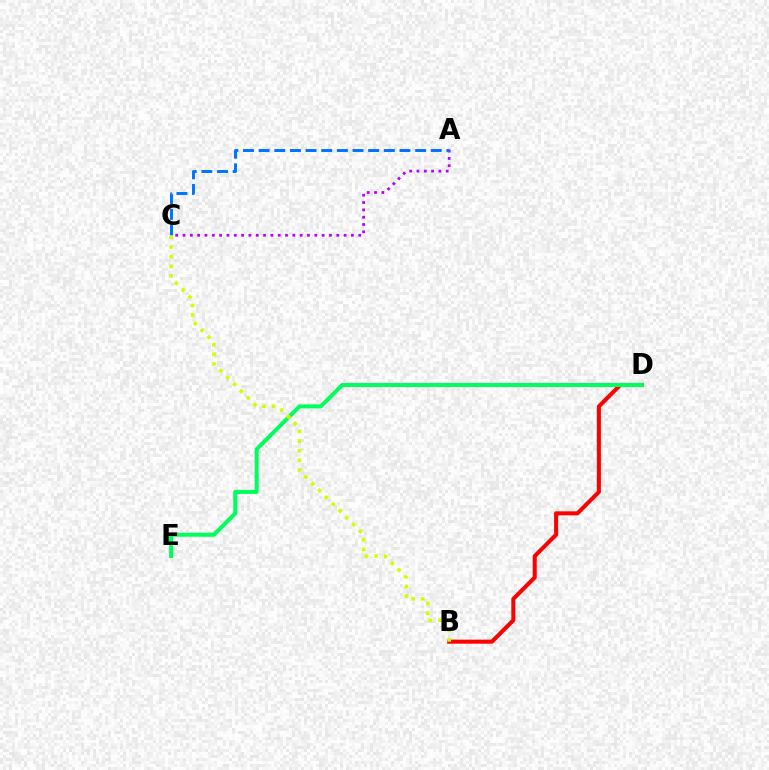{('A', 'C'): [{'color': '#b900ff', 'line_style': 'dotted', 'thickness': 1.99}, {'color': '#0074ff', 'line_style': 'dashed', 'thickness': 2.13}], ('B', 'D'): [{'color': '#ff0000', 'line_style': 'solid', 'thickness': 2.91}], ('D', 'E'): [{'color': '#00ff5c', 'line_style': 'solid', 'thickness': 2.9}], ('B', 'C'): [{'color': '#d1ff00', 'line_style': 'dotted', 'thickness': 2.61}]}